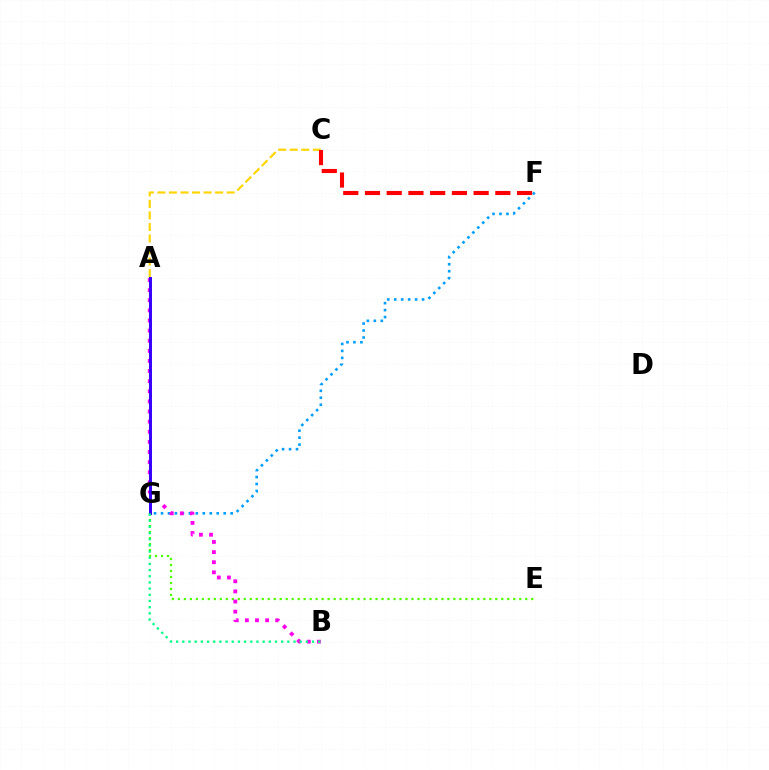{('E', 'G'): [{'color': '#4fff00', 'line_style': 'dotted', 'thickness': 1.63}], ('F', 'G'): [{'color': '#009eff', 'line_style': 'dotted', 'thickness': 1.89}], ('A', 'C'): [{'color': '#ffd500', 'line_style': 'dashed', 'thickness': 1.57}], ('C', 'F'): [{'color': '#ff0000', 'line_style': 'dashed', 'thickness': 2.95}], ('A', 'B'): [{'color': '#ff00ed', 'line_style': 'dotted', 'thickness': 2.75}], ('A', 'G'): [{'color': '#3700ff', 'line_style': 'solid', 'thickness': 2.14}], ('B', 'G'): [{'color': '#00ff86', 'line_style': 'dotted', 'thickness': 1.68}]}